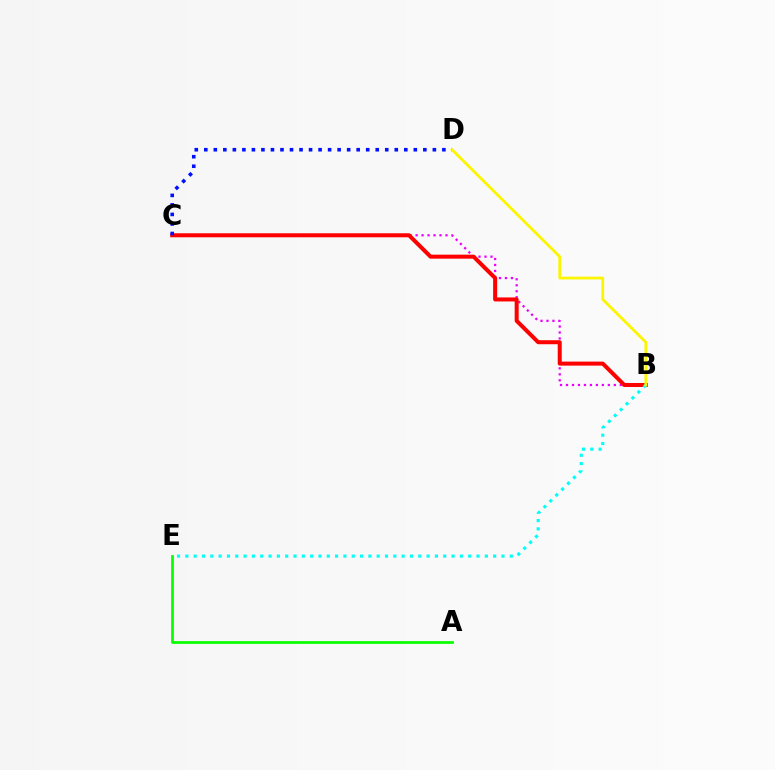{('B', 'C'): [{'color': '#ee00ff', 'line_style': 'dotted', 'thickness': 1.62}, {'color': '#ff0000', 'line_style': 'solid', 'thickness': 2.89}], ('A', 'E'): [{'color': '#08ff00', 'line_style': 'solid', 'thickness': 1.97}], ('C', 'D'): [{'color': '#0010ff', 'line_style': 'dotted', 'thickness': 2.59}], ('B', 'E'): [{'color': '#00fff6', 'line_style': 'dotted', 'thickness': 2.26}], ('B', 'D'): [{'color': '#fcf500', 'line_style': 'solid', 'thickness': 2.0}]}